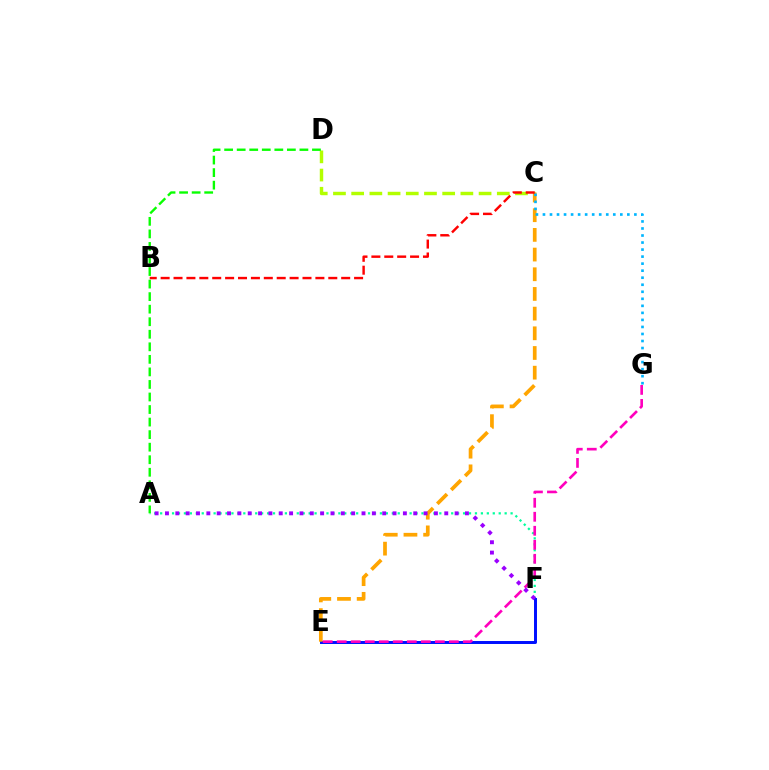{('C', 'D'): [{'color': '#b3ff00', 'line_style': 'dashed', 'thickness': 2.47}], ('A', 'F'): [{'color': '#00ff9d', 'line_style': 'dotted', 'thickness': 1.61}, {'color': '#9b00ff', 'line_style': 'dotted', 'thickness': 2.81}], ('A', 'D'): [{'color': '#08ff00', 'line_style': 'dashed', 'thickness': 1.7}], ('E', 'F'): [{'color': '#0010ff', 'line_style': 'solid', 'thickness': 2.14}], ('C', 'E'): [{'color': '#ffa500', 'line_style': 'dashed', 'thickness': 2.67}], ('E', 'G'): [{'color': '#ff00bd', 'line_style': 'dashed', 'thickness': 1.9}], ('C', 'G'): [{'color': '#00b5ff', 'line_style': 'dotted', 'thickness': 1.91}], ('B', 'C'): [{'color': '#ff0000', 'line_style': 'dashed', 'thickness': 1.75}]}